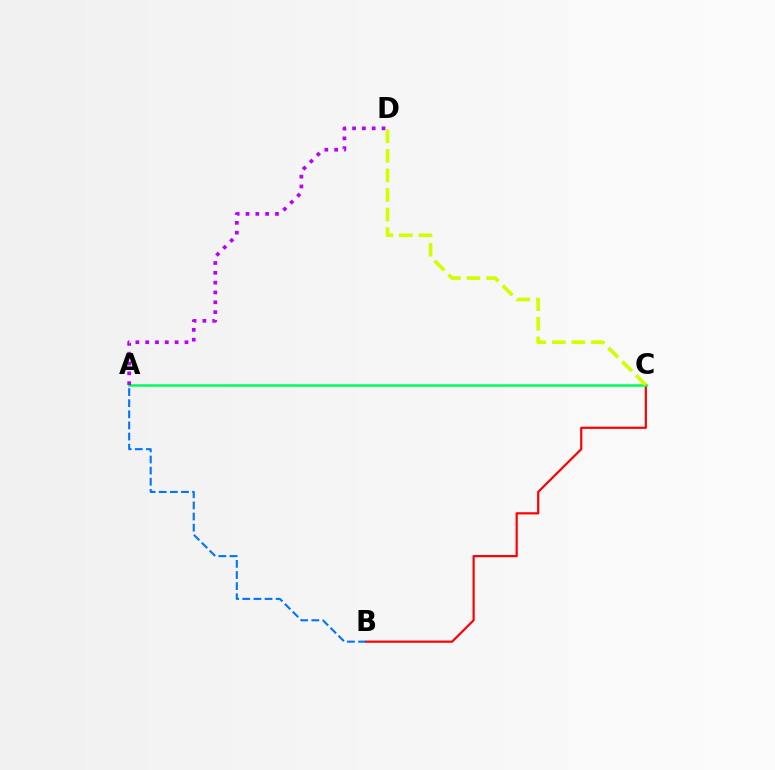{('B', 'C'): [{'color': '#ff0000', 'line_style': 'solid', 'thickness': 1.58}], ('A', 'B'): [{'color': '#0074ff', 'line_style': 'dashed', 'thickness': 1.51}], ('A', 'C'): [{'color': '#00ff5c', 'line_style': 'solid', 'thickness': 1.82}], ('C', 'D'): [{'color': '#d1ff00', 'line_style': 'dashed', 'thickness': 2.66}], ('A', 'D'): [{'color': '#b900ff', 'line_style': 'dotted', 'thickness': 2.67}]}